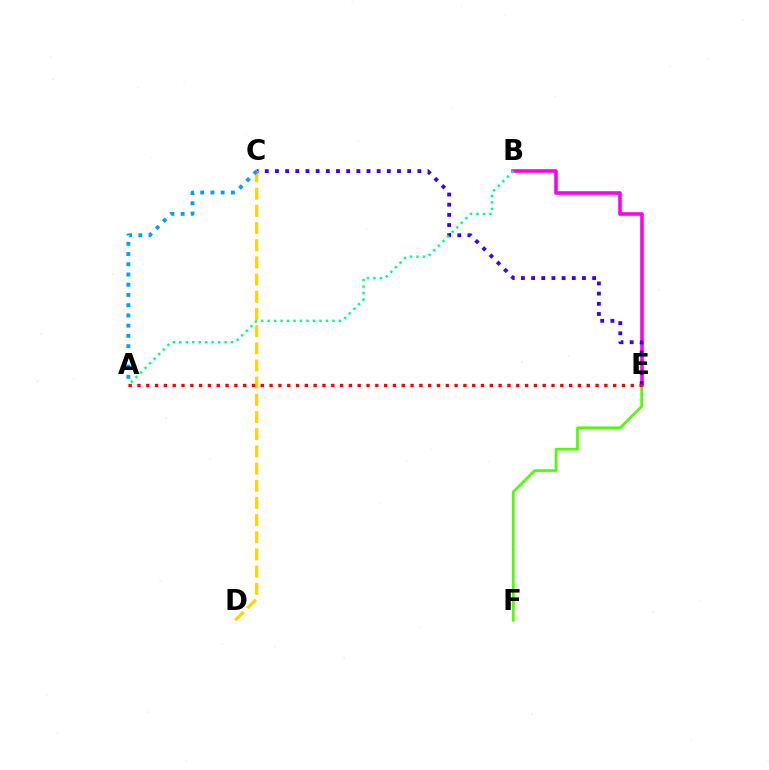{('E', 'F'): [{'color': '#4fff00', 'line_style': 'solid', 'thickness': 1.96}], ('B', 'E'): [{'color': '#ff00ed', 'line_style': 'solid', 'thickness': 2.59}], ('C', 'E'): [{'color': '#3700ff', 'line_style': 'dotted', 'thickness': 2.76}], ('C', 'D'): [{'color': '#ffd500', 'line_style': 'dashed', 'thickness': 2.33}], ('A', 'B'): [{'color': '#00ff86', 'line_style': 'dotted', 'thickness': 1.76}], ('A', 'C'): [{'color': '#009eff', 'line_style': 'dotted', 'thickness': 2.78}], ('A', 'E'): [{'color': '#ff0000', 'line_style': 'dotted', 'thickness': 2.39}]}